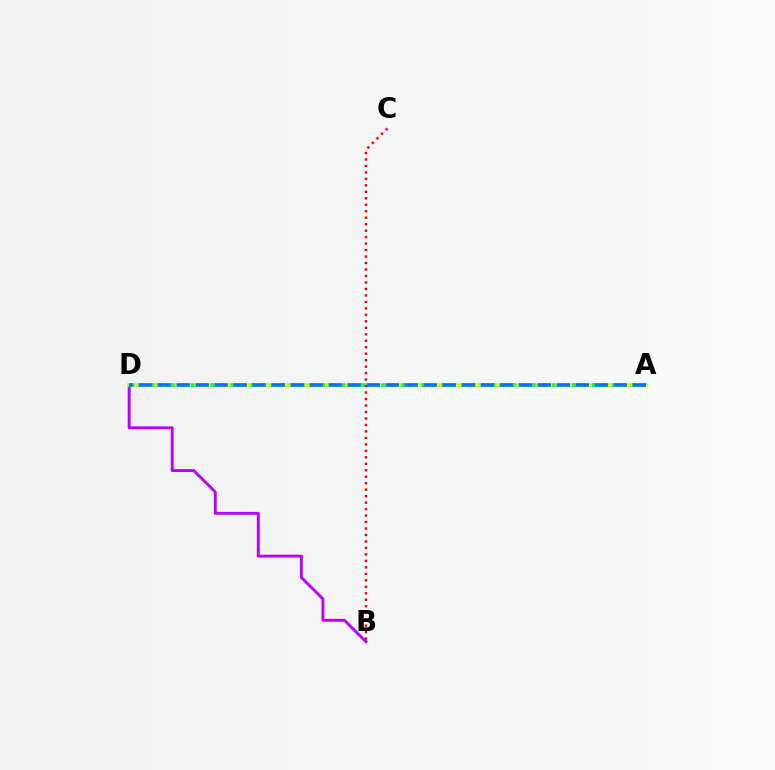{('B', 'D'): [{'color': '#b900ff', 'line_style': 'solid', 'thickness': 2.07}], ('A', 'D'): [{'color': '#d1ff00', 'line_style': 'solid', 'thickness': 2.71}, {'color': '#00ff5c', 'line_style': 'dotted', 'thickness': 2.73}, {'color': '#0074ff', 'line_style': 'dashed', 'thickness': 2.58}], ('B', 'C'): [{'color': '#ff0000', 'line_style': 'dotted', 'thickness': 1.76}]}